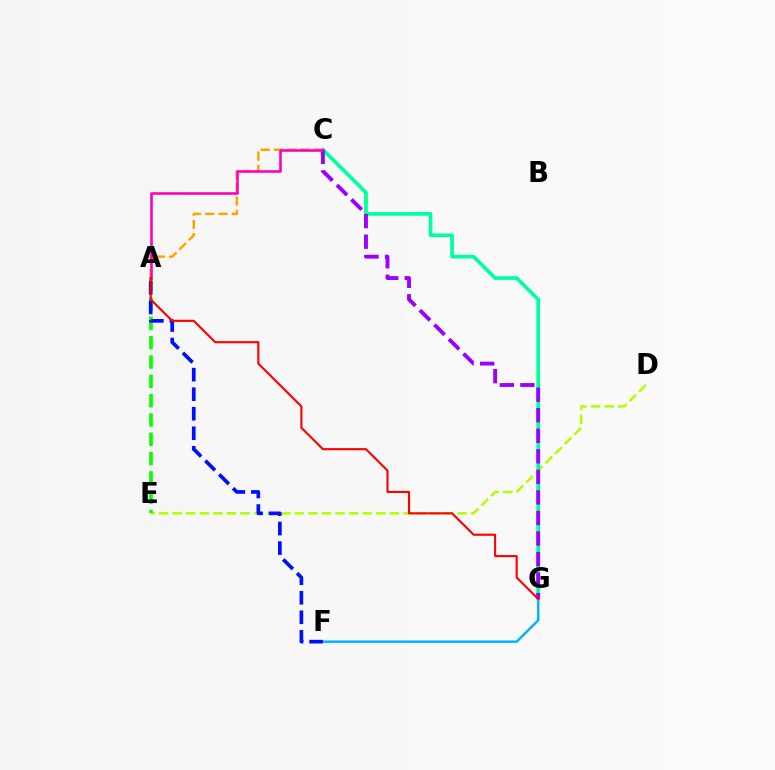{('F', 'G'): [{'color': '#00b5ff', 'line_style': 'solid', 'thickness': 1.79}], ('D', 'E'): [{'color': '#b3ff00', 'line_style': 'dashed', 'thickness': 1.84}], ('A', 'E'): [{'color': '#08ff00', 'line_style': 'dashed', 'thickness': 2.62}], ('A', 'C'): [{'color': '#ffa500', 'line_style': 'dashed', 'thickness': 1.8}, {'color': '#ff00bd', 'line_style': 'solid', 'thickness': 1.87}], ('C', 'G'): [{'color': '#00ff9d', 'line_style': 'solid', 'thickness': 2.66}, {'color': '#9b00ff', 'line_style': 'dashed', 'thickness': 2.79}], ('A', 'F'): [{'color': '#0010ff', 'line_style': 'dashed', 'thickness': 2.65}], ('A', 'G'): [{'color': '#ff0000', 'line_style': 'solid', 'thickness': 1.53}]}